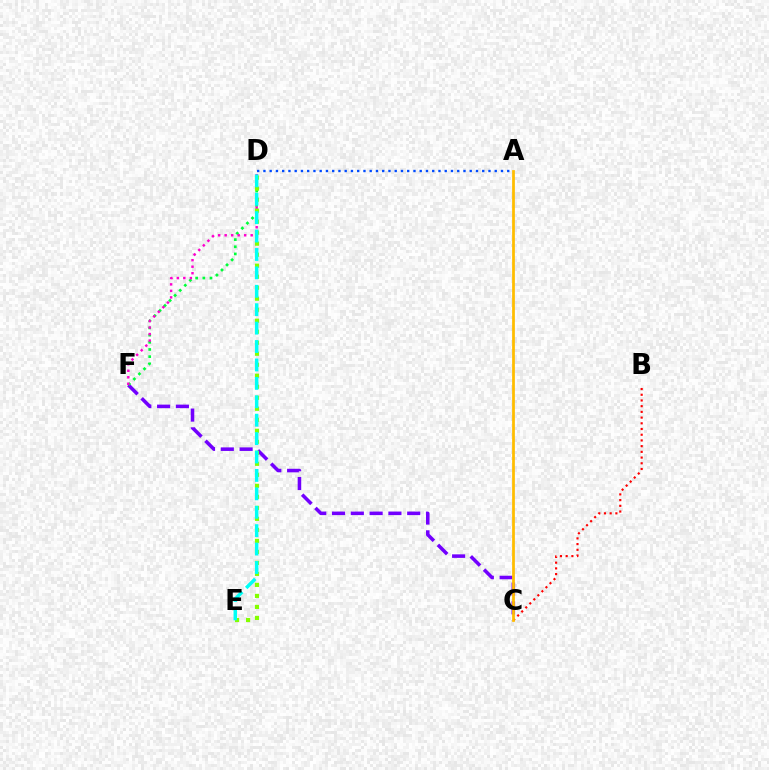{('C', 'F'): [{'color': '#7200ff', 'line_style': 'dashed', 'thickness': 2.55}], ('A', 'D'): [{'color': '#004bff', 'line_style': 'dotted', 'thickness': 1.7}], ('B', 'C'): [{'color': '#ff0000', 'line_style': 'dotted', 'thickness': 1.55}], ('D', 'F'): [{'color': '#00ff39', 'line_style': 'dotted', 'thickness': 1.95}, {'color': '#ff00cf', 'line_style': 'dotted', 'thickness': 1.77}], ('A', 'C'): [{'color': '#ffbd00', 'line_style': 'solid', 'thickness': 1.98}], ('D', 'E'): [{'color': '#84ff00', 'line_style': 'dotted', 'thickness': 2.99}, {'color': '#00fff6', 'line_style': 'dashed', 'thickness': 2.5}]}